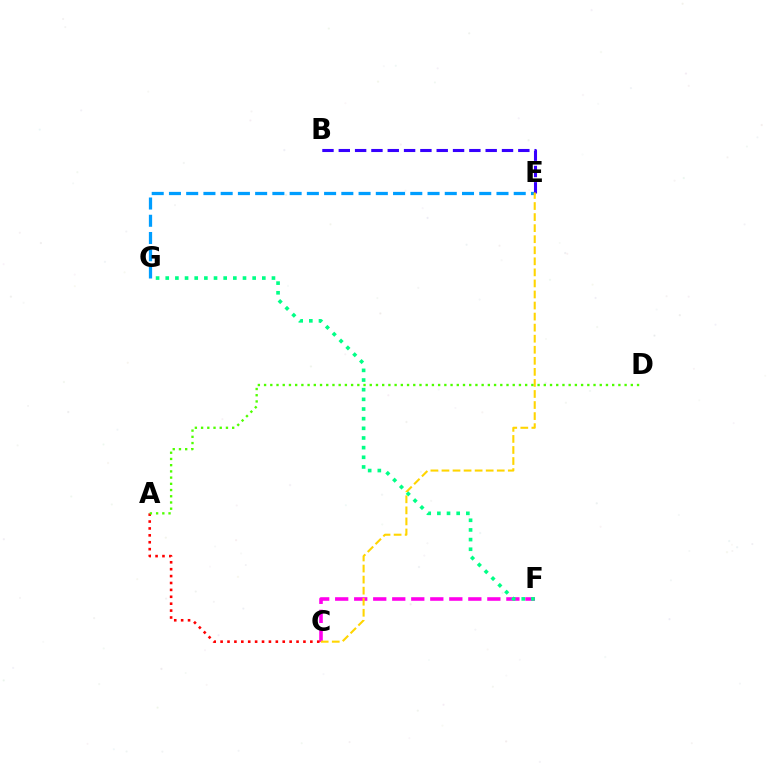{('C', 'F'): [{'color': '#ff00ed', 'line_style': 'dashed', 'thickness': 2.58}], ('E', 'G'): [{'color': '#009eff', 'line_style': 'dashed', 'thickness': 2.34}], ('A', 'C'): [{'color': '#ff0000', 'line_style': 'dotted', 'thickness': 1.88}], ('B', 'E'): [{'color': '#3700ff', 'line_style': 'dashed', 'thickness': 2.22}], ('C', 'E'): [{'color': '#ffd500', 'line_style': 'dashed', 'thickness': 1.5}], ('A', 'D'): [{'color': '#4fff00', 'line_style': 'dotted', 'thickness': 1.69}], ('F', 'G'): [{'color': '#00ff86', 'line_style': 'dotted', 'thickness': 2.62}]}